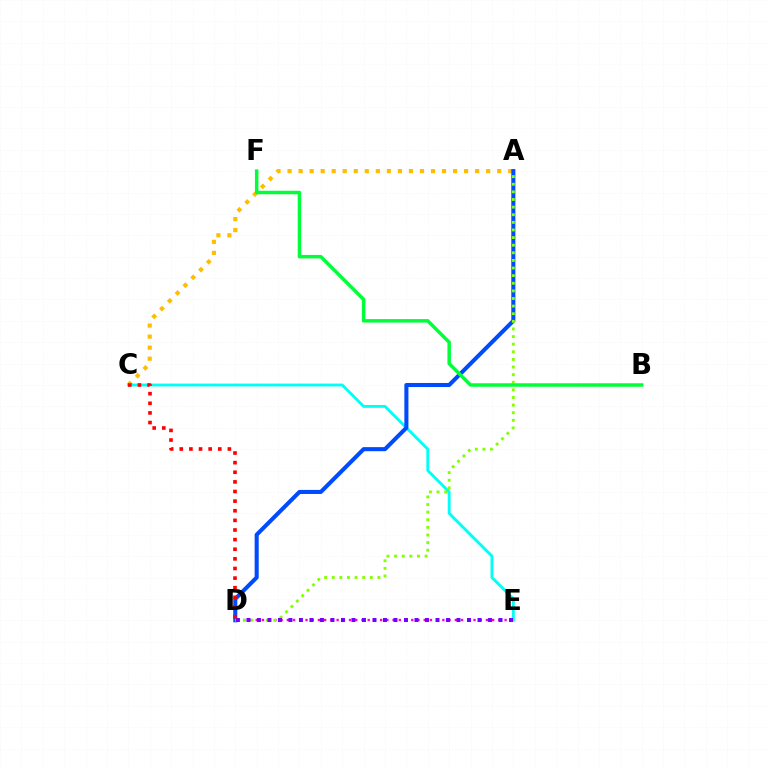{('C', 'E'): [{'color': '#00fff6', 'line_style': 'solid', 'thickness': 2.06}], ('A', 'C'): [{'color': '#ffbd00', 'line_style': 'dotted', 'thickness': 3.0}], ('D', 'E'): [{'color': '#ff00cf', 'line_style': 'dotted', 'thickness': 1.69}, {'color': '#7200ff', 'line_style': 'dotted', 'thickness': 2.85}], ('A', 'D'): [{'color': '#004bff', 'line_style': 'solid', 'thickness': 2.92}, {'color': '#84ff00', 'line_style': 'dotted', 'thickness': 2.07}], ('B', 'F'): [{'color': '#00ff39', 'line_style': 'solid', 'thickness': 2.5}], ('C', 'D'): [{'color': '#ff0000', 'line_style': 'dotted', 'thickness': 2.61}]}